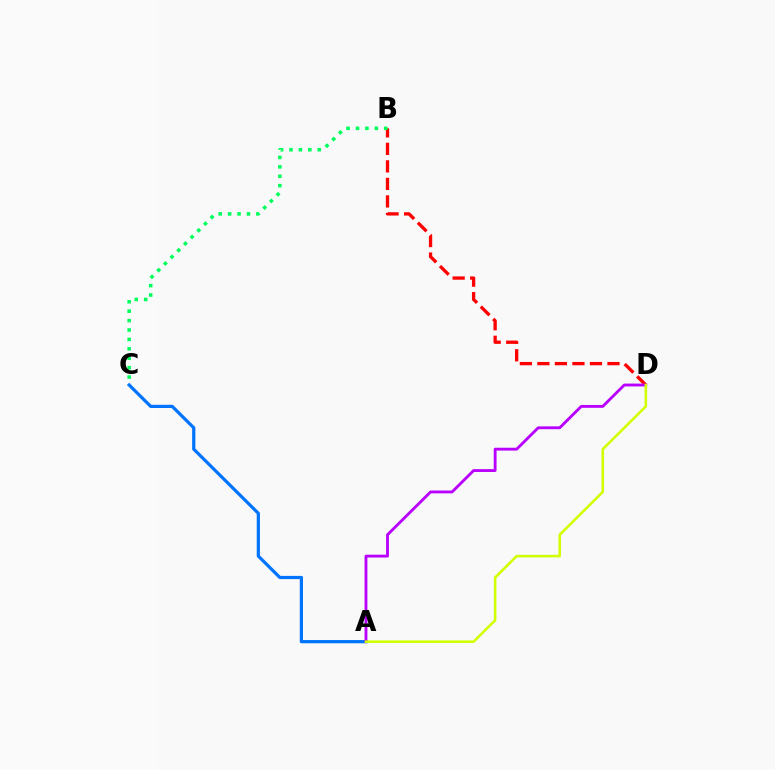{('B', 'D'): [{'color': '#ff0000', 'line_style': 'dashed', 'thickness': 2.38}], ('B', 'C'): [{'color': '#00ff5c', 'line_style': 'dotted', 'thickness': 2.56}], ('A', 'C'): [{'color': '#0074ff', 'line_style': 'solid', 'thickness': 2.31}], ('A', 'D'): [{'color': '#b900ff', 'line_style': 'solid', 'thickness': 2.05}, {'color': '#d1ff00', 'line_style': 'solid', 'thickness': 1.85}]}